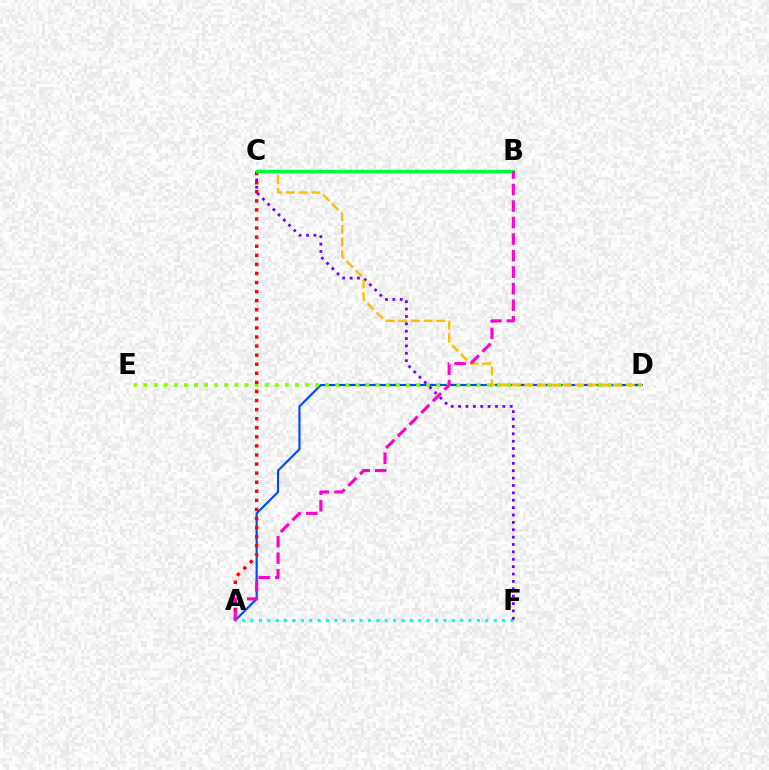{('A', 'D'): [{'color': '#004bff', 'line_style': 'solid', 'thickness': 1.57}], ('D', 'E'): [{'color': '#84ff00', 'line_style': 'dotted', 'thickness': 2.74}], ('A', 'F'): [{'color': '#00fff6', 'line_style': 'dotted', 'thickness': 2.28}], ('A', 'C'): [{'color': '#ff0000', 'line_style': 'dotted', 'thickness': 2.47}], ('C', 'F'): [{'color': '#7200ff', 'line_style': 'dotted', 'thickness': 2.01}], ('C', 'D'): [{'color': '#ffbd00', 'line_style': 'dashed', 'thickness': 1.72}], ('B', 'C'): [{'color': '#00ff39', 'line_style': 'solid', 'thickness': 2.37}], ('A', 'B'): [{'color': '#ff00cf', 'line_style': 'dashed', 'thickness': 2.24}]}